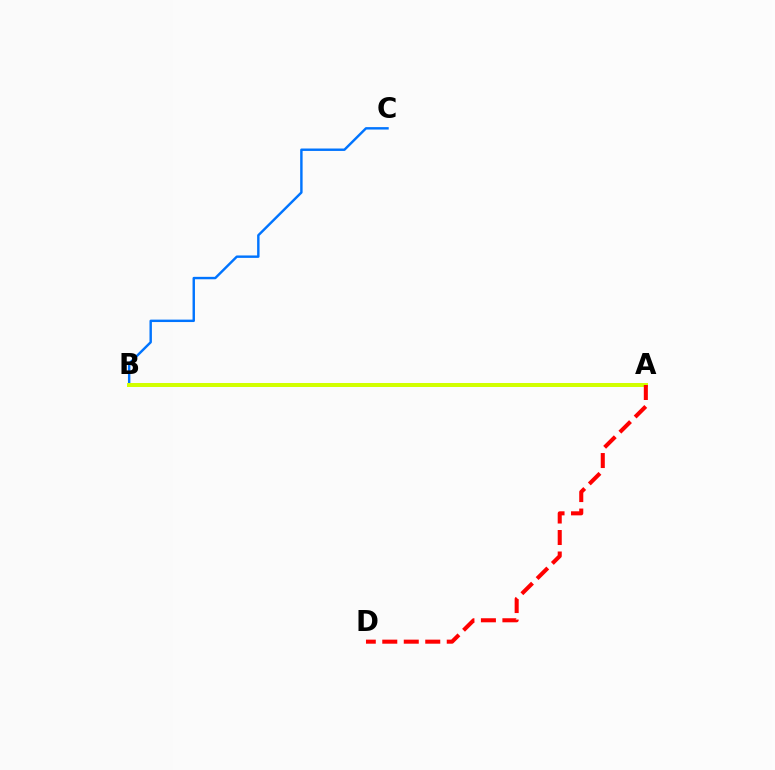{('A', 'B'): [{'color': '#b900ff', 'line_style': 'dashed', 'thickness': 1.99}, {'color': '#00ff5c', 'line_style': 'dashed', 'thickness': 1.76}, {'color': '#d1ff00', 'line_style': 'solid', 'thickness': 2.88}], ('B', 'C'): [{'color': '#0074ff', 'line_style': 'solid', 'thickness': 1.75}], ('A', 'D'): [{'color': '#ff0000', 'line_style': 'dashed', 'thickness': 2.92}]}